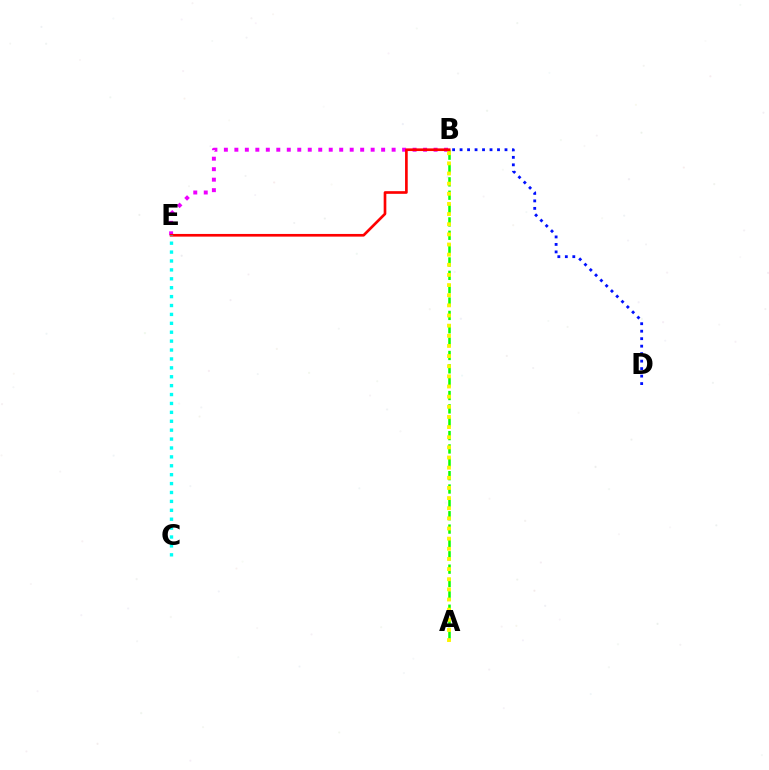{('B', 'E'): [{'color': '#ee00ff', 'line_style': 'dotted', 'thickness': 2.85}, {'color': '#ff0000', 'line_style': 'solid', 'thickness': 1.92}], ('B', 'D'): [{'color': '#0010ff', 'line_style': 'dotted', 'thickness': 2.03}], ('A', 'B'): [{'color': '#08ff00', 'line_style': 'dashed', 'thickness': 1.81}, {'color': '#fcf500', 'line_style': 'dotted', 'thickness': 2.76}], ('C', 'E'): [{'color': '#00fff6', 'line_style': 'dotted', 'thickness': 2.42}]}